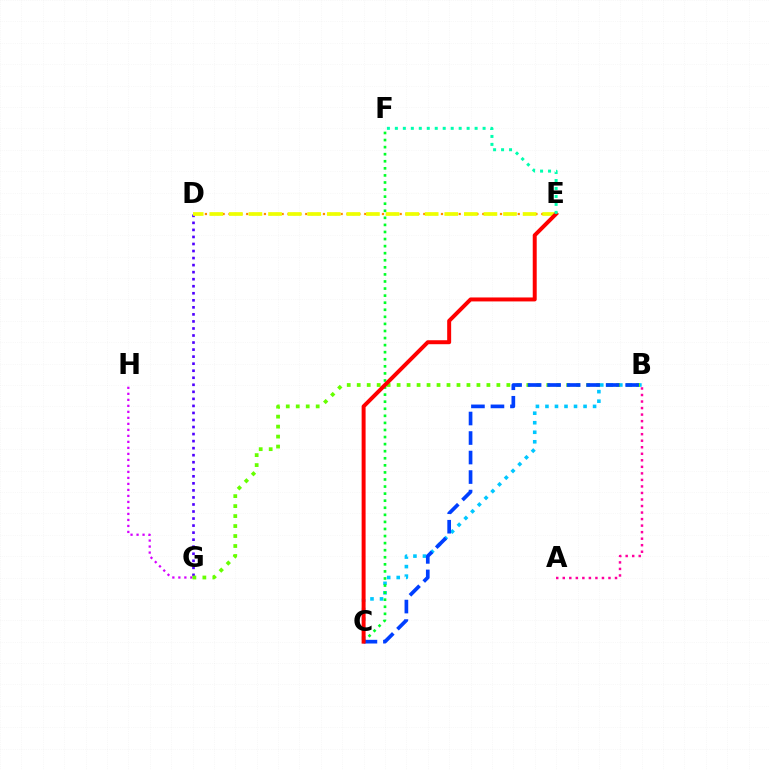{('G', 'H'): [{'color': '#d600ff', 'line_style': 'dotted', 'thickness': 1.63}], ('D', 'G'): [{'color': '#4f00ff', 'line_style': 'dotted', 'thickness': 1.91}], ('B', 'C'): [{'color': '#00c7ff', 'line_style': 'dotted', 'thickness': 2.59}, {'color': '#003fff', 'line_style': 'dashed', 'thickness': 2.65}], ('B', 'G'): [{'color': '#66ff00', 'line_style': 'dotted', 'thickness': 2.71}], ('D', 'E'): [{'color': '#ff8800', 'line_style': 'dotted', 'thickness': 1.6}, {'color': '#eeff00', 'line_style': 'dashed', 'thickness': 2.66}], ('C', 'F'): [{'color': '#00ff27', 'line_style': 'dotted', 'thickness': 1.92}], ('A', 'B'): [{'color': '#ff00a0', 'line_style': 'dotted', 'thickness': 1.77}], ('C', 'E'): [{'color': '#ff0000', 'line_style': 'solid', 'thickness': 2.86}], ('E', 'F'): [{'color': '#00ffaf', 'line_style': 'dotted', 'thickness': 2.17}]}